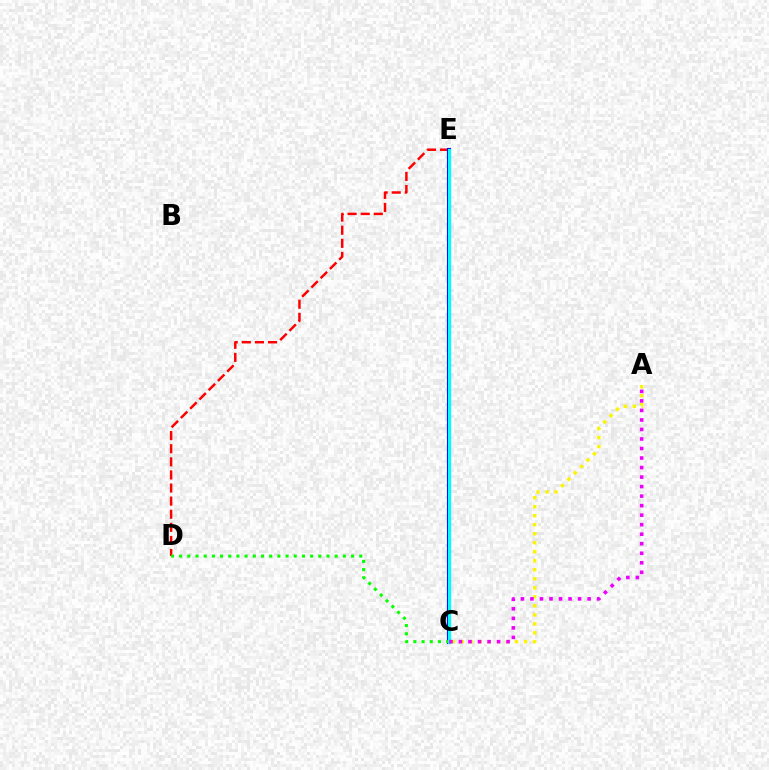{('D', 'E'): [{'color': '#ff0000', 'line_style': 'dashed', 'thickness': 1.78}], ('C', 'E'): [{'color': '#0010ff', 'line_style': 'solid', 'thickness': 2.96}, {'color': '#00fff6', 'line_style': 'solid', 'thickness': 2.21}], ('C', 'D'): [{'color': '#08ff00', 'line_style': 'dotted', 'thickness': 2.22}], ('A', 'C'): [{'color': '#fcf500', 'line_style': 'dotted', 'thickness': 2.45}, {'color': '#ee00ff', 'line_style': 'dotted', 'thickness': 2.59}]}